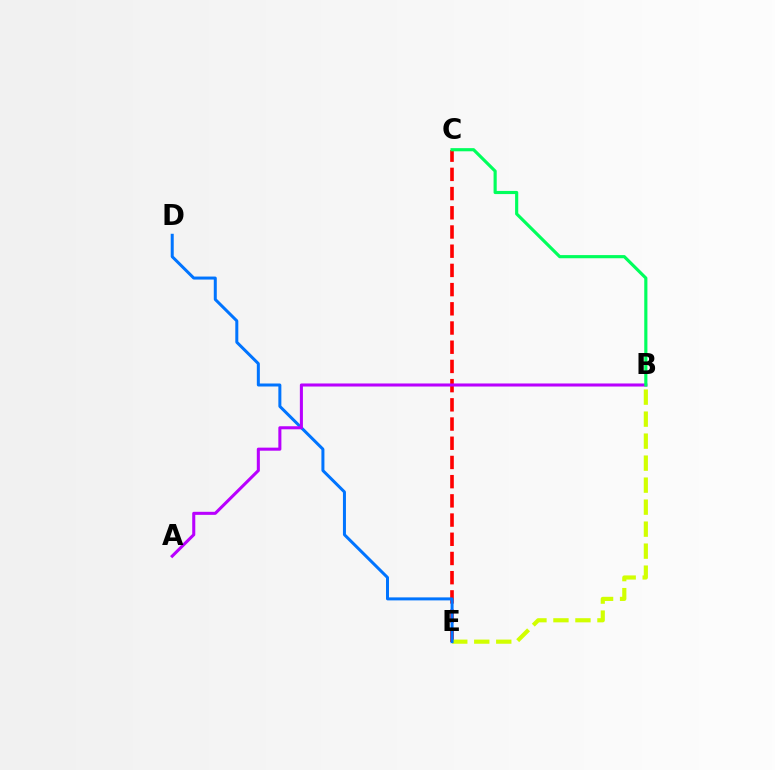{('C', 'E'): [{'color': '#ff0000', 'line_style': 'dashed', 'thickness': 2.61}], ('B', 'E'): [{'color': '#d1ff00', 'line_style': 'dashed', 'thickness': 2.99}], ('D', 'E'): [{'color': '#0074ff', 'line_style': 'solid', 'thickness': 2.16}], ('A', 'B'): [{'color': '#b900ff', 'line_style': 'solid', 'thickness': 2.2}], ('B', 'C'): [{'color': '#00ff5c', 'line_style': 'solid', 'thickness': 2.27}]}